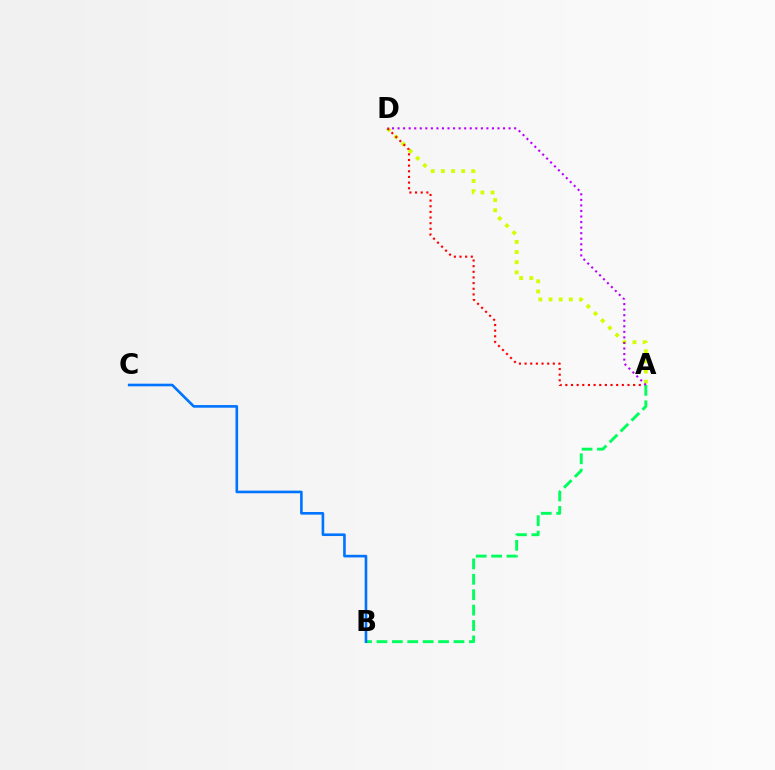{('A', 'D'): [{'color': '#d1ff00', 'line_style': 'dotted', 'thickness': 2.76}, {'color': '#ff0000', 'line_style': 'dotted', 'thickness': 1.53}, {'color': '#b900ff', 'line_style': 'dotted', 'thickness': 1.51}], ('A', 'B'): [{'color': '#00ff5c', 'line_style': 'dashed', 'thickness': 2.09}], ('B', 'C'): [{'color': '#0074ff', 'line_style': 'solid', 'thickness': 1.89}]}